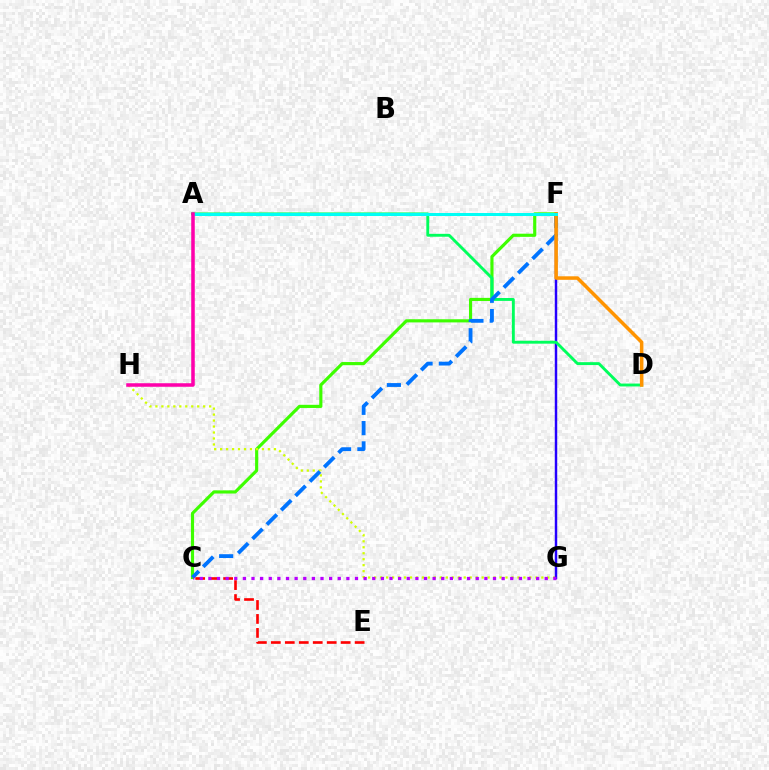{('C', 'F'): [{'color': '#3dff00', 'line_style': 'solid', 'thickness': 2.27}, {'color': '#0074ff', 'line_style': 'dashed', 'thickness': 2.75}], ('G', 'H'): [{'color': '#d1ff00', 'line_style': 'dotted', 'thickness': 1.62}], ('F', 'G'): [{'color': '#2500ff', 'line_style': 'solid', 'thickness': 1.77}], ('A', 'D'): [{'color': '#00ff5c', 'line_style': 'solid', 'thickness': 2.08}], ('D', 'F'): [{'color': '#ff9400', 'line_style': 'solid', 'thickness': 2.54}], ('C', 'E'): [{'color': '#ff0000', 'line_style': 'dashed', 'thickness': 1.9}], ('C', 'G'): [{'color': '#b900ff', 'line_style': 'dotted', 'thickness': 2.34}], ('A', 'F'): [{'color': '#00fff6', 'line_style': 'solid', 'thickness': 2.15}], ('A', 'H'): [{'color': '#ff00ac', 'line_style': 'solid', 'thickness': 2.54}]}